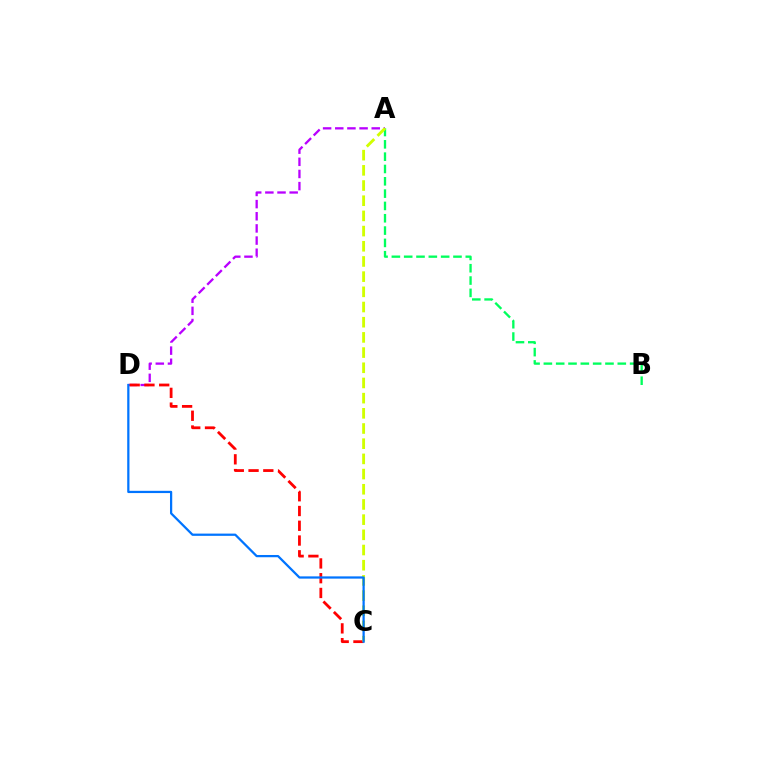{('A', 'D'): [{'color': '#b900ff', 'line_style': 'dashed', 'thickness': 1.65}], ('A', 'B'): [{'color': '#00ff5c', 'line_style': 'dashed', 'thickness': 1.67}], ('C', 'D'): [{'color': '#ff0000', 'line_style': 'dashed', 'thickness': 2.01}, {'color': '#0074ff', 'line_style': 'solid', 'thickness': 1.62}], ('A', 'C'): [{'color': '#d1ff00', 'line_style': 'dashed', 'thickness': 2.06}]}